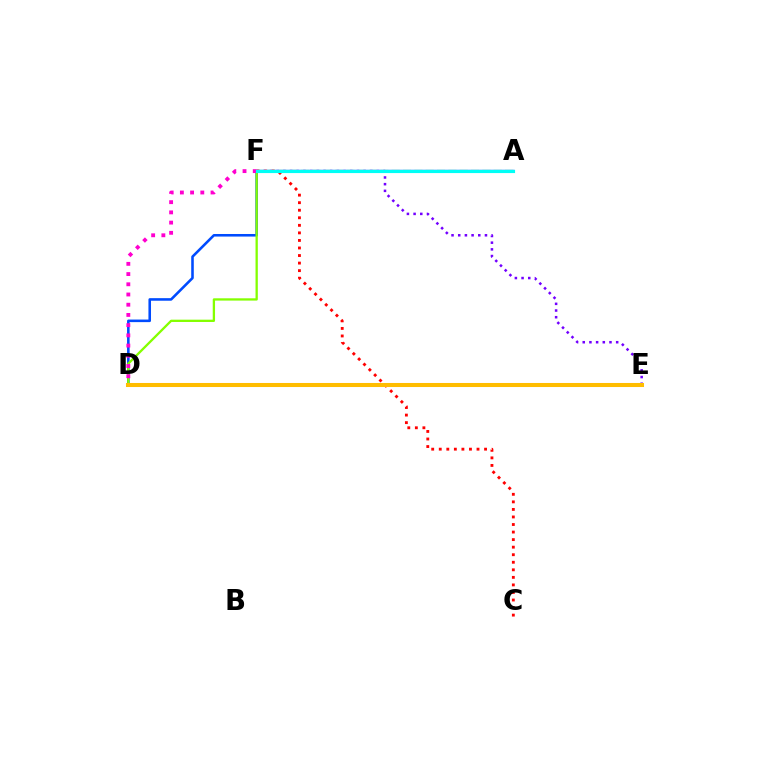{('A', 'D'): [{'color': '#004bff', 'line_style': 'solid', 'thickness': 1.85}], ('D', 'F'): [{'color': '#84ff00', 'line_style': 'solid', 'thickness': 1.65}, {'color': '#ff00cf', 'line_style': 'dotted', 'thickness': 2.78}], ('A', 'F'): [{'color': '#00ff39', 'line_style': 'dashed', 'thickness': 1.54}, {'color': '#00fff6', 'line_style': 'solid', 'thickness': 2.27}], ('E', 'F'): [{'color': '#7200ff', 'line_style': 'dotted', 'thickness': 1.82}], ('C', 'F'): [{'color': '#ff0000', 'line_style': 'dotted', 'thickness': 2.05}], ('D', 'E'): [{'color': '#ffbd00', 'line_style': 'solid', 'thickness': 2.91}]}